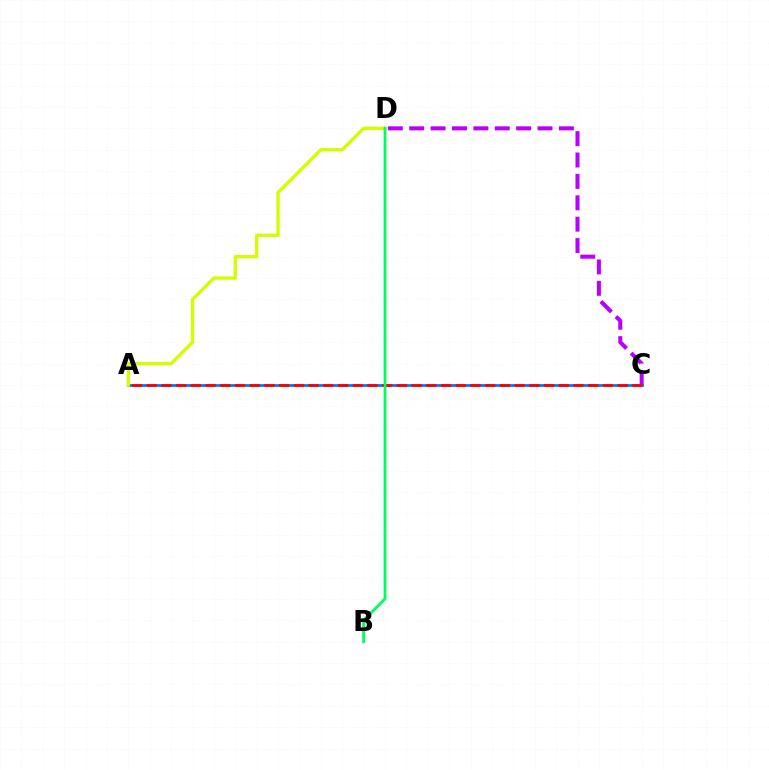{('C', 'D'): [{'color': '#b900ff', 'line_style': 'dashed', 'thickness': 2.91}], ('A', 'C'): [{'color': '#0074ff', 'line_style': 'solid', 'thickness': 1.96}, {'color': '#ff0000', 'line_style': 'dashed', 'thickness': 2.0}], ('A', 'D'): [{'color': '#d1ff00', 'line_style': 'solid', 'thickness': 2.4}], ('B', 'D'): [{'color': '#00ff5c', 'line_style': 'solid', 'thickness': 2.02}]}